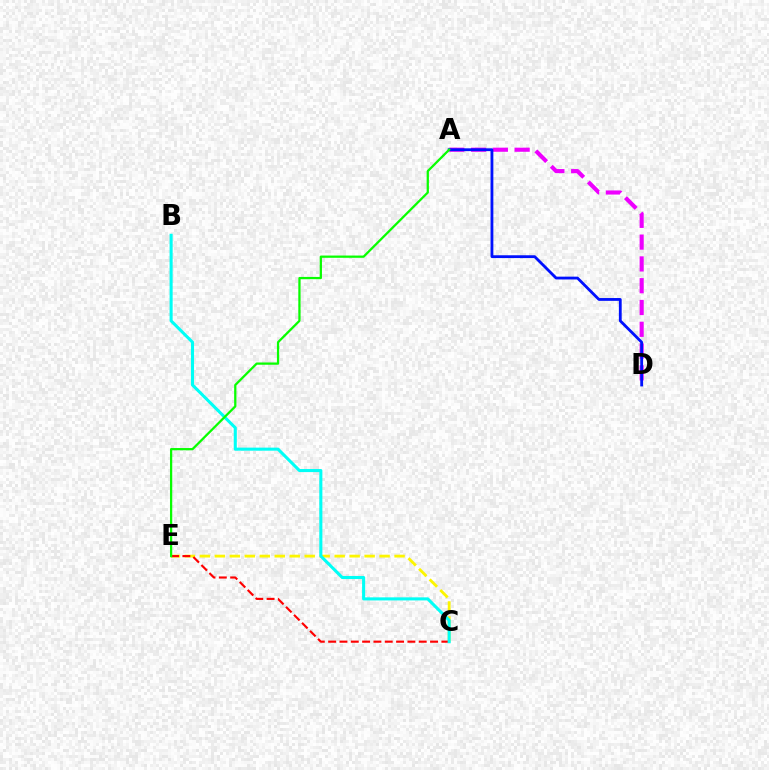{('A', 'D'): [{'color': '#ee00ff', 'line_style': 'dashed', 'thickness': 2.96}, {'color': '#0010ff', 'line_style': 'solid', 'thickness': 2.03}], ('C', 'E'): [{'color': '#fcf500', 'line_style': 'dashed', 'thickness': 2.03}, {'color': '#ff0000', 'line_style': 'dashed', 'thickness': 1.54}], ('B', 'C'): [{'color': '#00fff6', 'line_style': 'solid', 'thickness': 2.21}], ('A', 'E'): [{'color': '#08ff00', 'line_style': 'solid', 'thickness': 1.63}]}